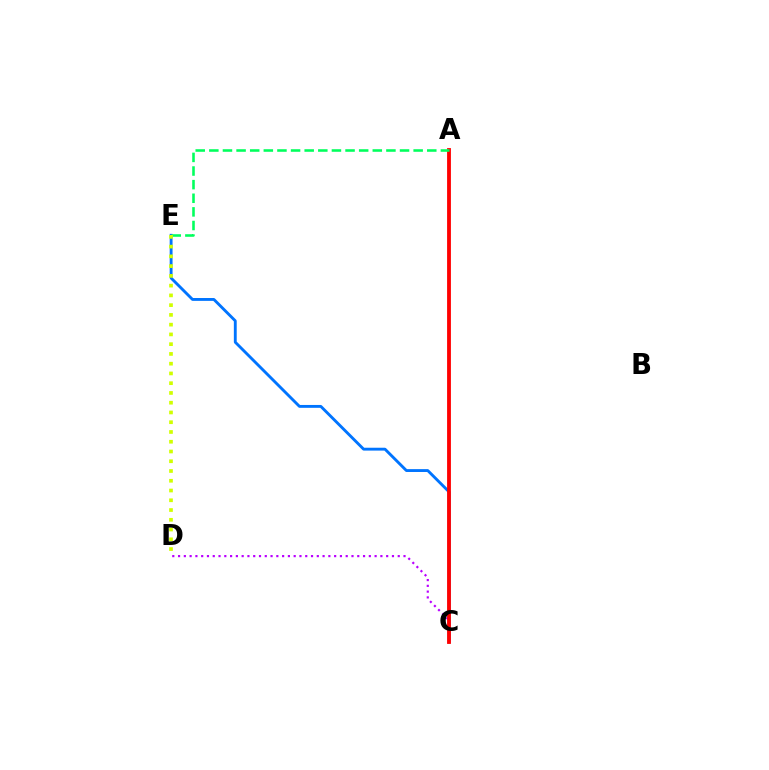{('C', 'E'): [{'color': '#0074ff', 'line_style': 'solid', 'thickness': 2.06}], ('C', 'D'): [{'color': '#b900ff', 'line_style': 'dotted', 'thickness': 1.57}], ('A', 'C'): [{'color': '#ff0000', 'line_style': 'solid', 'thickness': 2.75}], ('A', 'E'): [{'color': '#00ff5c', 'line_style': 'dashed', 'thickness': 1.85}], ('D', 'E'): [{'color': '#d1ff00', 'line_style': 'dotted', 'thickness': 2.65}]}